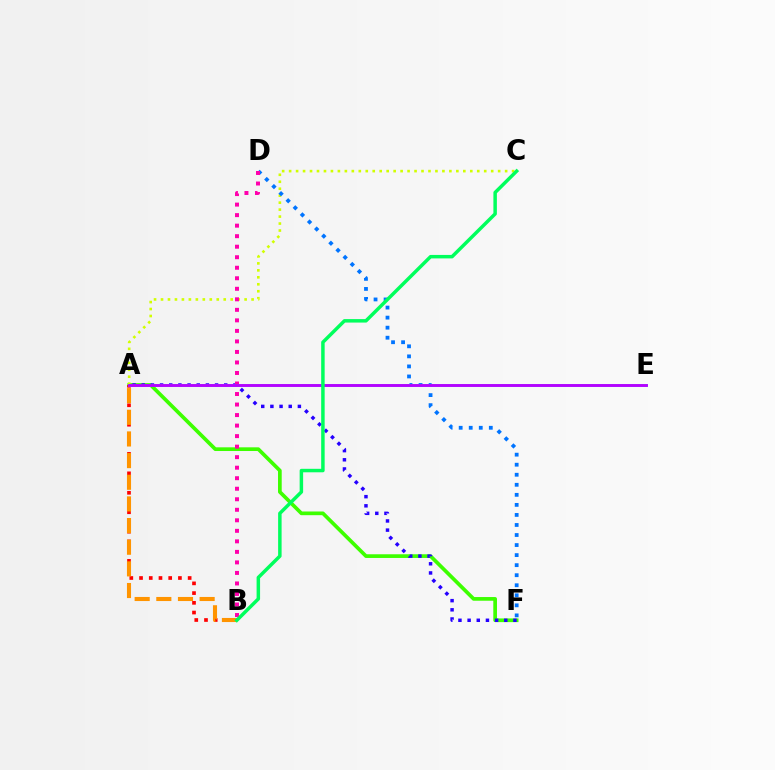{('A', 'F'): [{'color': '#3dff00', 'line_style': 'solid', 'thickness': 2.66}, {'color': '#2500ff', 'line_style': 'dotted', 'thickness': 2.49}], ('A', 'C'): [{'color': '#d1ff00', 'line_style': 'dotted', 'thickness': 1.89}], ('A', 'B'): [{'color': '#ff0000', 'line_style': 'dotted', 'thickness': 2.64}, {'color': '#ff9400', 'line_style': 'dashed', 'thickness': 2.94}], ('D', 'F'): [{'color': '#0074ff', 'line_style': 'dotted', 'thickness': 2.73}], ('B', 'D'): [{'color': '#ff00ac', 'line_style': 'dotted', 'thickness': 2.86}], ('A', 'E'): [{'color': '#00fff6', 'line_style': 'solid', 'thickness': 1.91}, {'color': '#b900ff', 'line_style': 'solid', 'thickness': 2.06}], ('B', 'C'): [{'color': '#00ff5c', 'line_style': 'solid', 'thickness': 2.5}]}